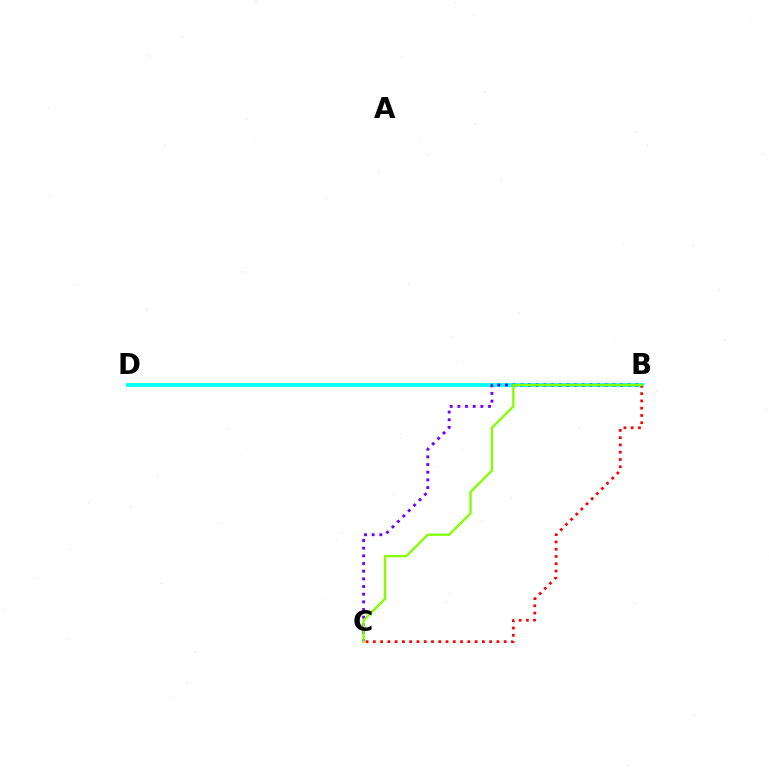{('B', 'D'): [{'color': '#00fff6', 'line_style': 'solid', 'thickness': 2.76}], ('B', 'C'): [{'color': '#7200ff', 'line_style': 'dotted', 'thickness': 2.08}, {'color': '#ff0000', 'line_style': 'dotted', 'thickness': 1.98}, {'color': '#84ff00', 'line_style': 'solid', 'thickness': 1.67}]}